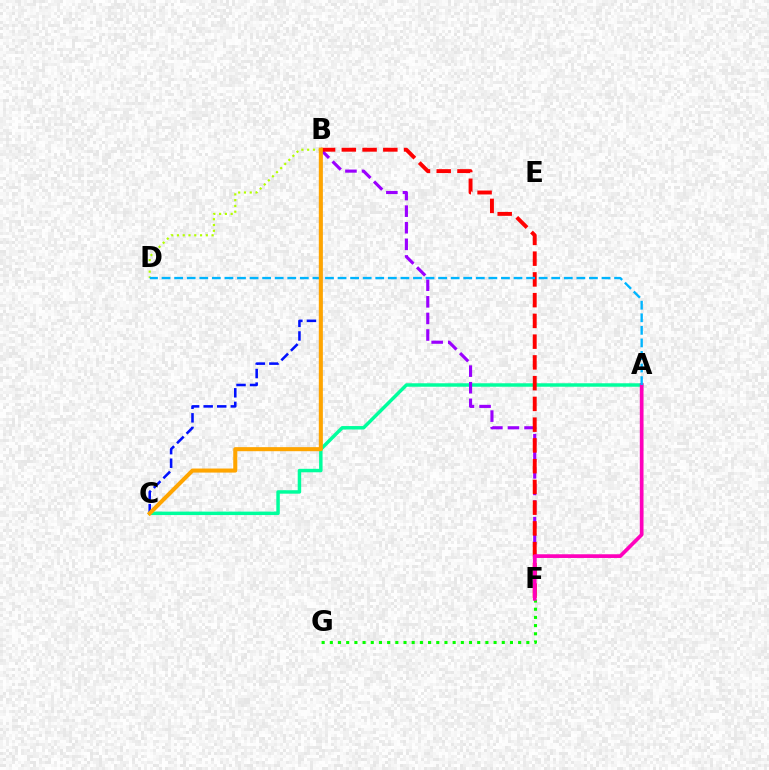{('A', 'C'): [{'color': '#00ff9d', 'line_style': 'solid', 'thickness': 2.49}], ('B', 'F'): [{'color': '#9b00ff', 'line_style': 'dashed', 'thickness': 2.25}, {'color': '#ff0000', 'line_style': 'dashed', 'thickness': 2.82}], ('B', 'C'): [{'color': '#0010ff', 'line_style': 'dashed', 'thickness': 1.84}, {'color': '#ffa500', 'line_style': 'solid', 'thickness': 2.92}], ('F', 'G'): [{'color': '#08ff00', 'line_style': 'dotted', 'thickness': 2.22}], ('A', 'F'): [{'color': '#ff00bd', 'line_style': 'solid', 'thickness': 2.67}], ('B', 'D'): [{'color': '#b3ff00', 'line_style': 'dotted', 'thickness': 1.57}], ('A', 'D'): [{'color': '#00b5ff', 'line_style': 'dashed', 'thickness': 1.71}]}